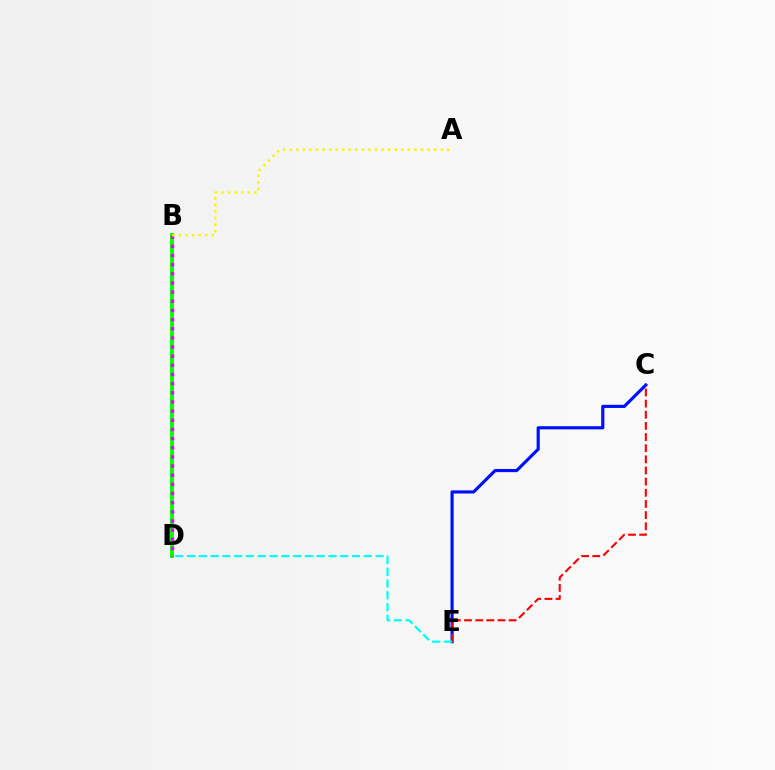{('B', 'D'): [{'color': '#08ff00', 'line_style': 'solid', 'thickness': 2.85}, {'color': '#ee00ff', 'line_style': 'dotted', 'thickness': 2.49}], ('C', 'E'): [{'color': '#0010ff', 'line_style': 'solid', 'thickness': 2.27}, {'color': '#ff0000', 'line_style': 'dashed', 'thickness': 1.51}], ('A', 'B'): [{'color': '#fcf500', 'line_style': 'dotted', 'thickness': 1.78}], ('D', 'E'): [{'color': '#00fff6', 'line_style': 'dashed', 'thickness': 1.6}]}